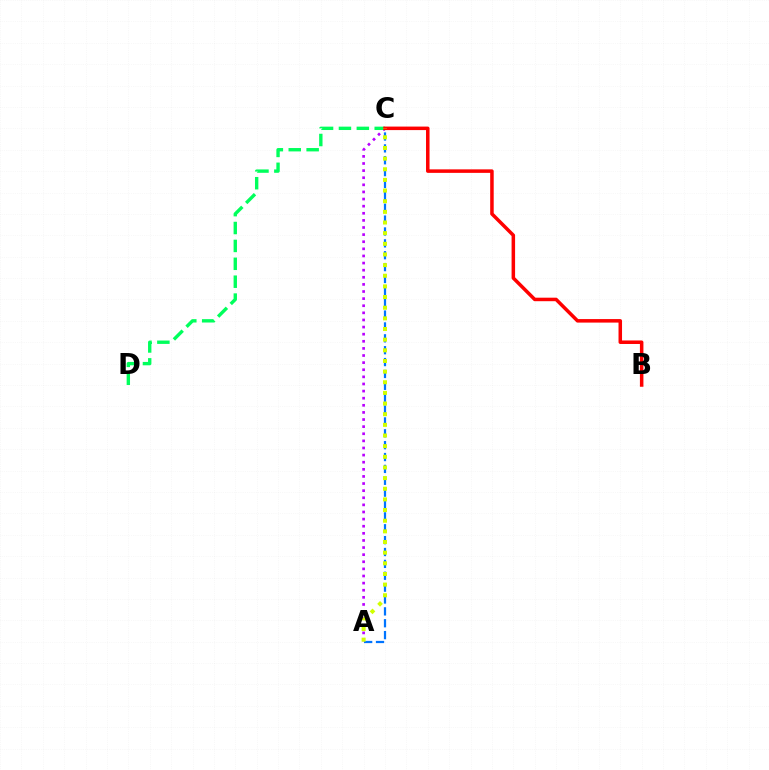{('A', 'C'): [{'color': '#b900ff', 'line_style': 'dotted', 'thickness': 1.93}, {'color': '#0074ff', 'line_style': 'dashed', 'thickness': 1.61}, {'color': '#d1ff00', 'line_style': 'dotted', 'thickness': 2.89}], ('C', 'D'): [{'color': '#00ff5c', 'line_style': 'dashed', 'thickness': 2.43}], ('B', 'C'): [{'color': '#ff0000', 'line_style': 'solid', 'thickness': 2.53}]}